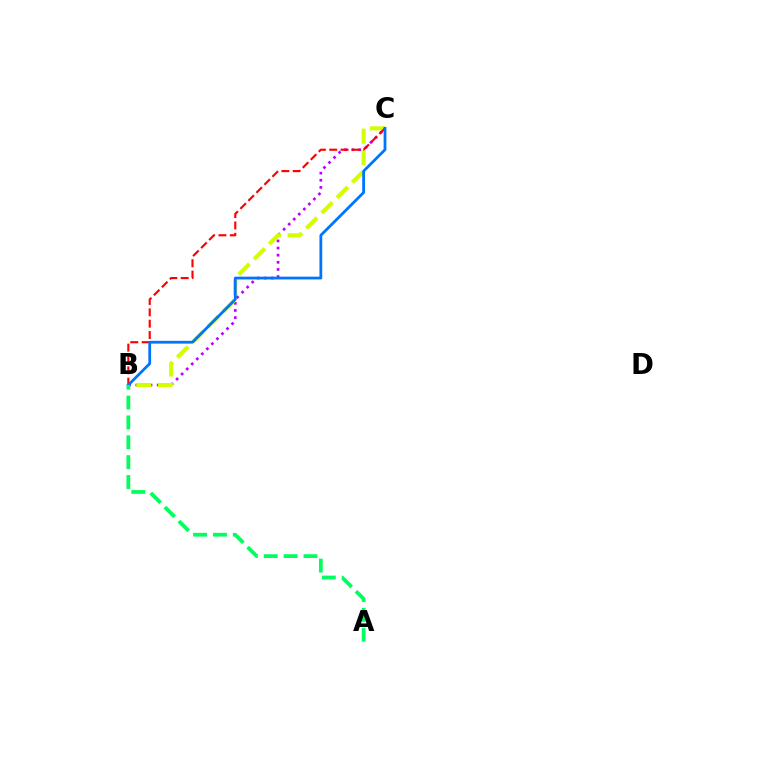{('B', 'C'): [{'color': '#b900ff', 'line_style': 'dotted', 'thickness': 1.94}, {'color': '#d1ff00', 'line_style': 'dashed', 'thickness': 2.94}, {'color': '#ff0000', 'line_style': 'dashed', 'thickness': 1.54}, {'color': '#0074ff', 'line_style': 'solid', 'thickness': 2.0}], ('A', 'B'): [{'color': '#00ff5c', 'line_style': 'dashed', 'thickness': 2.7}]}